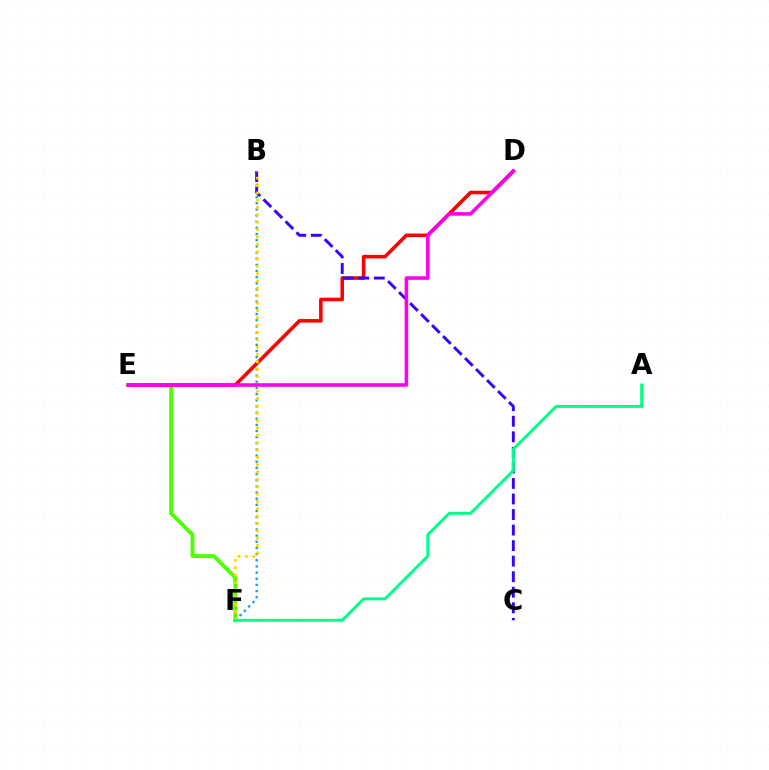{('B', 'F'): [{'color': '#009eff', 'line_style': 'dotted', 'thickness': 1.67}, {'color': '#ffd500', 'line_style': 'dotted', 'thickness': 2.0}], ('E', 'F'): [{'color': '#4fff00', 'line_style': 'solid', 'thickness': 2.78}], ('D', 'E'): [{'color': '#ff0000', 'line_style': 'solid', 'thickness': 2.57}, {'color': '#ff00ed', 'line_style': 'solid', 'thickness': 2.58}], ('B', 'C'): [{'color': '#3700ff', 'line_style': 'dashed', 'thickness': 2.11}], ('A', 'F'): [{'color': '#00ff86', 'line_style': 'solid', 'thickness': 2.12}]}